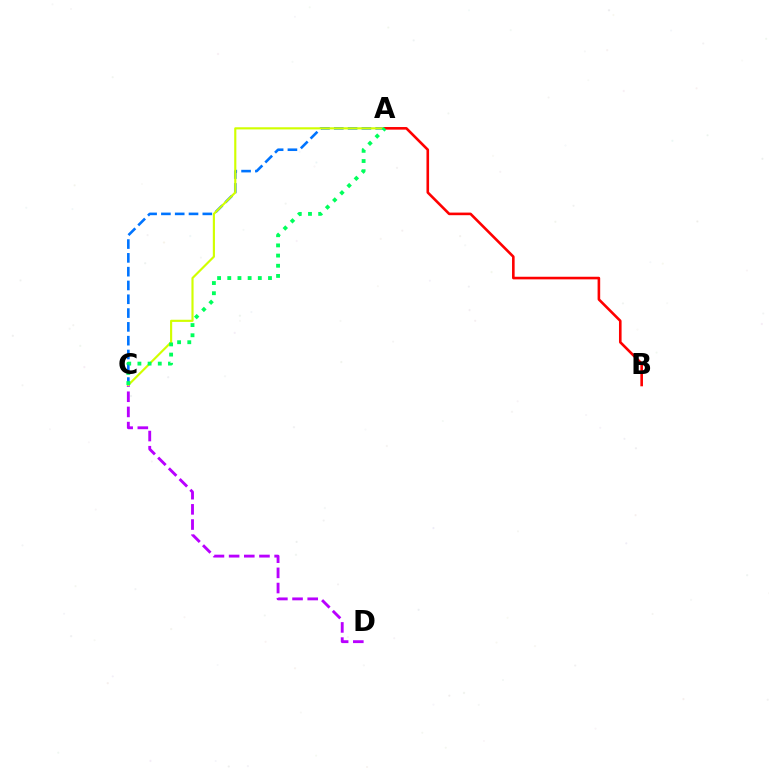{('A', 'C'): [{'color': '#0074ff', 'line_style': 'dashed', 'thickness': 1.88}, {'color': '#d1ff00', 'line_style': 'solid', 'thickness': 1.55}, {'color': '#00ff5c', 'line_style': 'dotted', 'thickness': 2.77}], ('C', 'D'): [{'color': '#b900ff', 'line_style': 'dashed', 'thickness': 2.06}], ('A', 'B'): [{'color': '#ff0000', 'line_style': 'solid', 'thickness': 1.88}]}